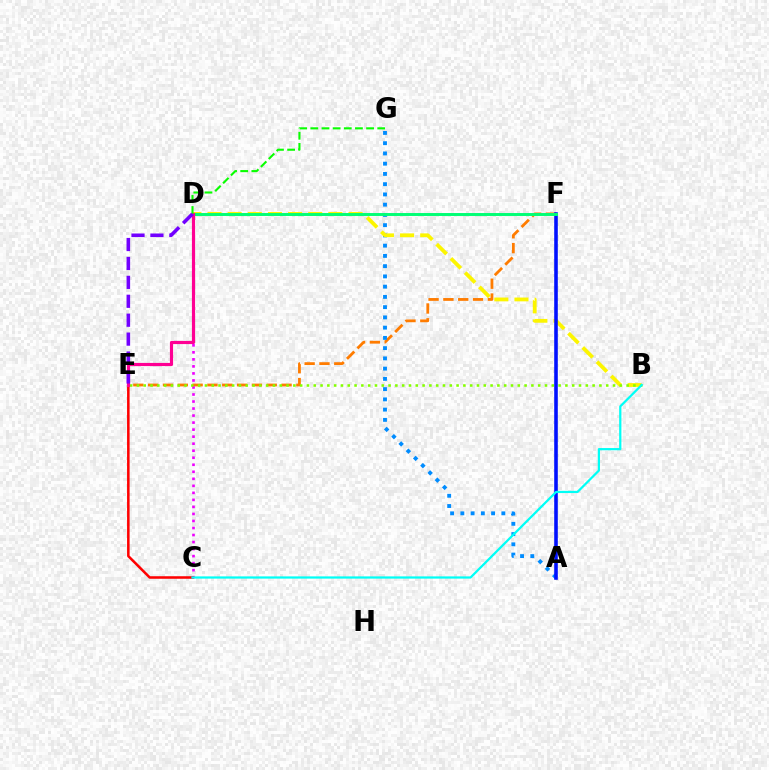{('E', 'F'): [{'color': '#ff7c00', 'line_style': 'dashed', 'thickness': 2.01}], ('A', 'G'): [{'color': '#008cff', 'line_style': 'dotted', 'thickness': 2.78}], ('C', 'D'): [{'color': '#ee00ff', 'line_style': 'dotted', 'thickness': 1.91}], ('B', 'D'): [{'color': '#fcf500', 'line_style': 'dashed', 'thickness': 2.74}], ('C', 'E'): [{'color': '#ff0000', 'line_style': 'solid', 'thickness': 1.83}], ('B', 'E'): [{'color': '#84ff00', 'line_style': 'dotted', 'thickness': 1.85}], ('A', 'F'): [{'color': '#0010ff', 'line_style': 'solid', 'thickness': 2.58}], ('D', 'F'): [{'color': '#00ff74', 'line_style': 'solid', 'thickness': 2.11}], ('D', 'E'): [{'color': '#ff0094', 'line_style': 'solid', 'thickness': 2.28}, {'color': '#7200ff', 'line_style': 'dashed', 'thickness': 2.57}], ('B', 'C'): [{'color': '#00fff6', 'line_style': 'solid', 'thickness': 1.6}], ('D', 'G'): [{'color': '#08ff00', 'line_style': 'dashed', 'thickness': 1.51}]}